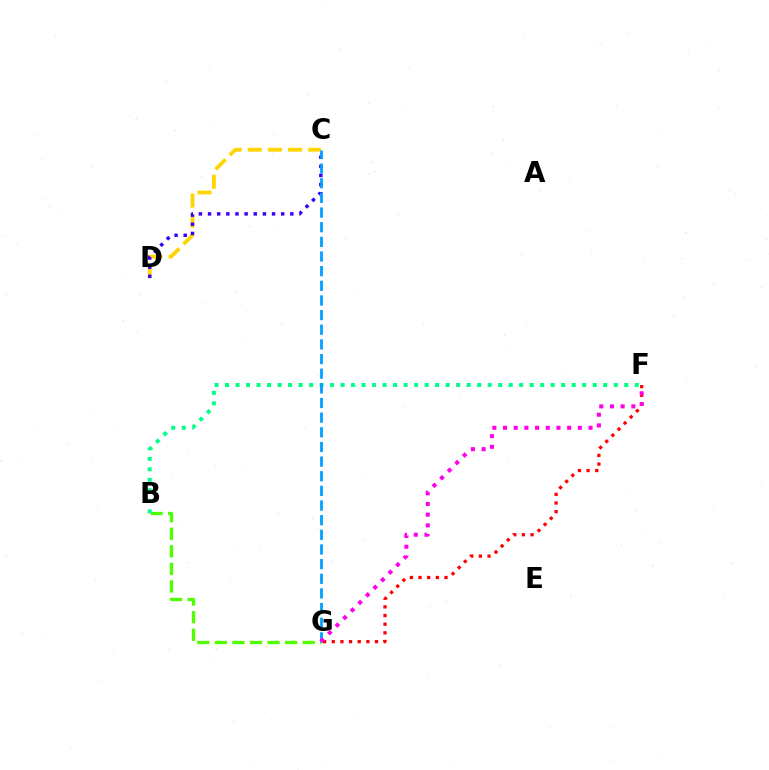{('F', 'G'): [{'color': '#ff0000', 'line_style': 'dotted', 'thickness': 2.35}, {'color': '#ff00ed', 'line_style': 'dotted', 'thickness': 2.91}], ('B', 'G'): [{'color': '#4fff00', 'line_style': 'dashed', 'thickness': 2.39}], ('C', 'D'): [{'color': '#ffd500', 'line_style': 'dashed', 'thickness': 2.73}, {'color': '#3700ff', 'line_style': 'dotted', 'thickness': 2.48}], ('B', 'F'): [{'color': '#00ff86', 'line_style': 'dotted', 'thickness': 2.85}], ('C', 'G'): [{'color': '#009eff', 'line_style': 'dashed', 'thickness': 1.99}]}